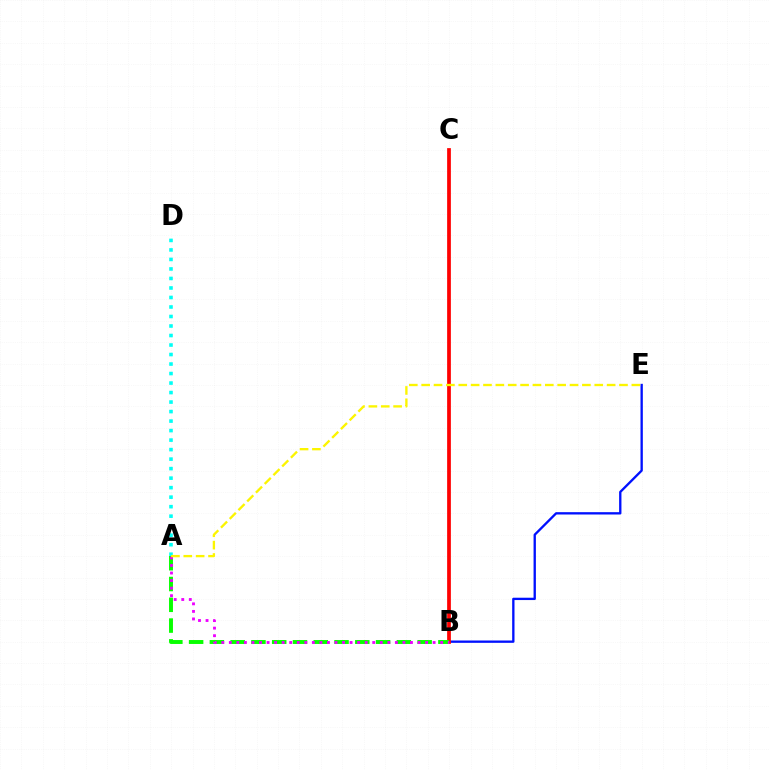{('B', 'E'): [{'color': '#0010ff', 'line_style': 'solid', 'thickness': 1.68}], ('B', 'C'): [{'color': '#ff0000', 'line_style': 'solid', 'thickness': 2.69}], ('A', 'B'): [{'color': '#08ff00', 'line_style': 'dashed', 'thickness': 2.82}, {'color': '#ee00ff', 'line_style': 'dotted', 'thickness': 2.05}], ('A', 'D'): [{'color': '#00fff6', 'line_style': 'dotted', 'thickness': 2.58}], ('A', 'E'): [{'color': '#fcf500', 'line_style': 'dashed', 'thickness': 1.68}]}